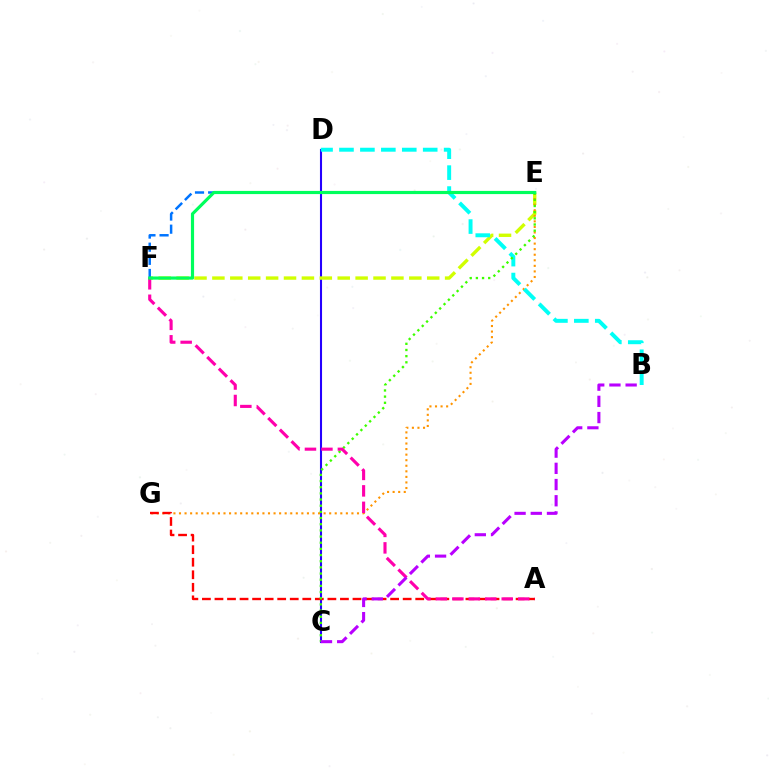{('C', 'D'): [{'color': '#2500ff', 'line_style': 'solid', 'thickness': 1.5}], ('E', 'F'): [{'color': '#d1ff00', 'line_style': 'dashed', 'thickness': 2.43}, {'color': '#0074ff', 'line_style': 'dashed', 'thickness': 1.78}, {'color': '#00ff5c', 'line_style': 'solid', 'thickness': 2.28}], ('E', 'G'): [{'color': '#ff9400', 'line_style': 'dotted', 'thickness': 1.51}], ('A', 'G'): [{'color': '#ff0000', 'line_style': 'dashed', 'thickness': 1.7}], ('B', 'D'): [{'color': '#00fff6', 'line_style': 'dashed', 'thickness': 2.84}], ('C', 'E'): [{'color': '#3dff00', 'line_style': 'dotted', 'thickness': 1.68}], ('A', 'F'): [{'color': '#ff00ac', 'line_style': 'dashed', 'thickness': 2.24}], ('B', 'C'): [{'color': '#b900ff', 'line_style': 'dashed', 'thickness': 2.2}]}